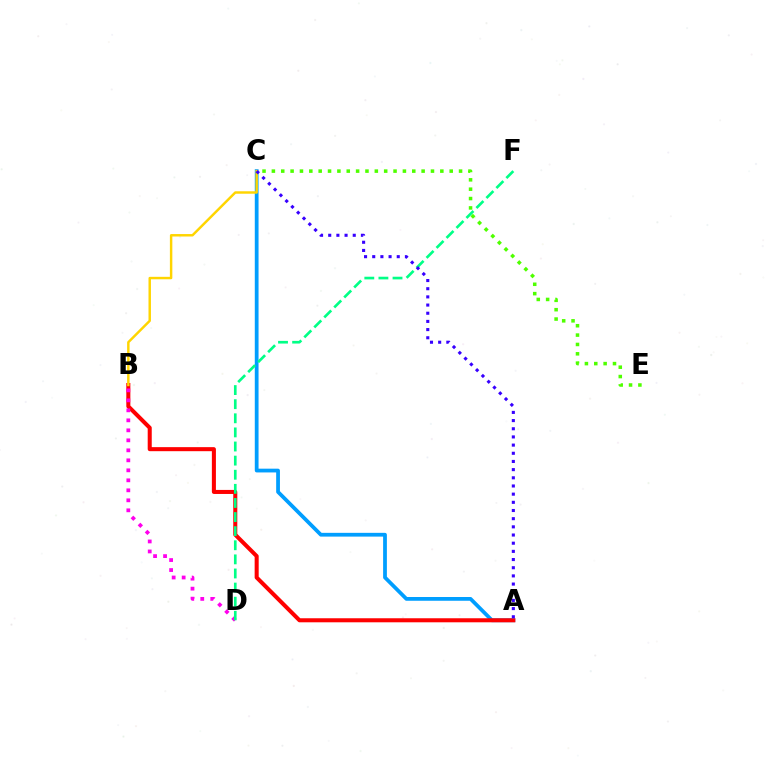{('A', 'C'): [{'color': '#009eff', 'line_style': 'solid', 'thickness': 2.71}, {'color': '#3700ff', 'line_style': 'dotted', 'thickness': 2.22}], ('A', 'B'): [{'color': '#ff0000', 'line_style': 'solid', 'thickness': 2.91}], ('B', 'D'): [{'color': '#ff00ed', 'line_style': 'dotted', 'thickness': 2.72}], ('B', 'C'): [{'color': '#ffd500', 'line_style': 'solid', 'thickness': 1.77}], ('D', 'F'): [{'color': '#00ff86', 'line_style': 'dashed', 'thickness': 1.92}], ('C', 'E'): [{'color': '#4fff00', 'line_style': 'dotted', 'thickness': 2.54}]}